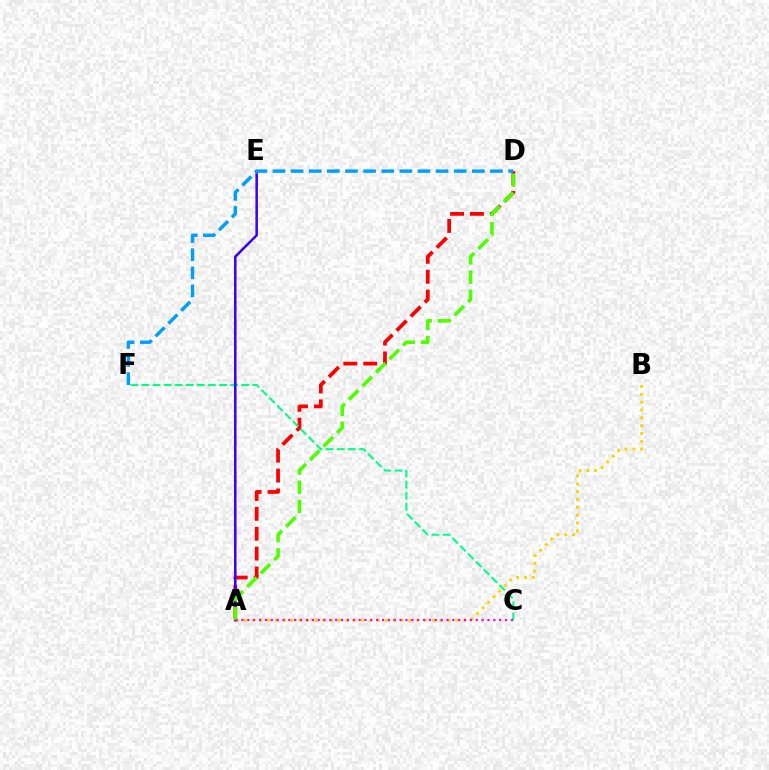{('A', 'D'): [{'color': '#ff0000', 'line_style': 'dashed', 'thickness': 2.7}, {'color': '#4fff00', 'line_style': 'dashed', 'thickness': 2.6}], ('C', 'F'): [{'color': '#00ff86', 'line_style': 'dashed', 'thickness': 1.51}], ('A', 'B'): [{'color': '#ffd500', 'line_style': 'dotted', 'thickness': 2.13}], ('A', 'E'): [{'color': '#3700ff', 'line_style': 'solid', 'thickness': 1.81}], ('A', 'C'): [{'color': '#ff00ed', 'line_style': 'dotted', 'thickness': 1.59}], ('D', 'F'): [{'color': '#009eff', 'line_style': 'dashed', 'thickness': 2.46}]}